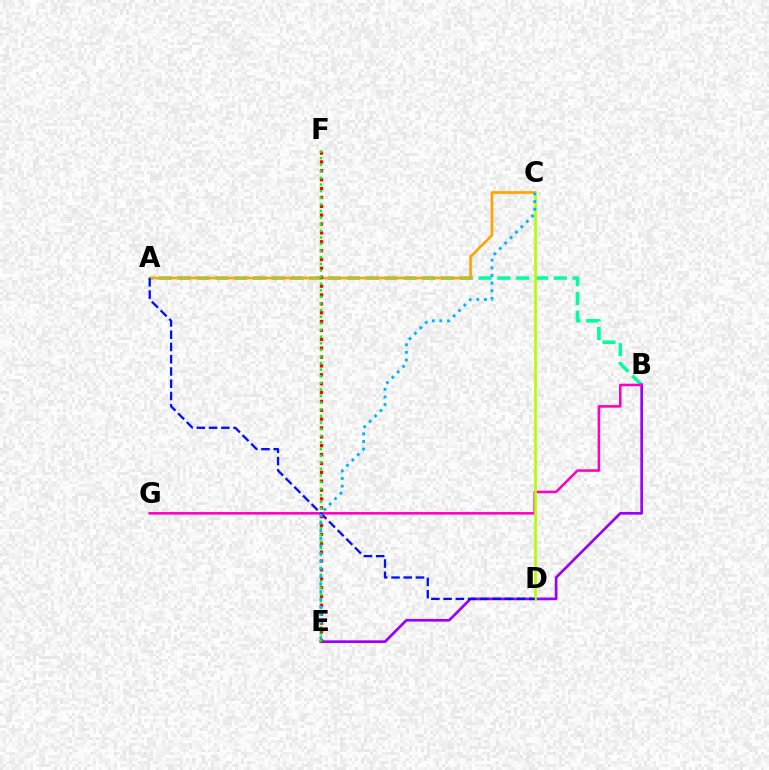{('A', 'B'): [{'color': '#00ff9d', 'line_style': 'dashed', 'thickness': 2.55}], ('B', 'E'): [{'color': '#9b00ff', 'line_style': 'solid', 'thickness': 1.93}], ('A', 'C'): [{'color': '#ffa500', 'line_style': 'solid', 'thickness': 1.92}], ('B', 'G'): [{'color': '#ff00bd', 'line_style': 'solid', 'thickness': 1.84}], ('C', 'D'): [{'color': '#b3ff00', 'line_style': 'solid', 'thickness': 1.92}], ('A', 'D'): [{'color': '#0010ff', 'line_style': 'dashed', 'thickness': 1.66}], ('E', 'F'): [{'color': '#ff0000', 'line_style': 'dotted', 'thickness': 2.41}, {'color': '#08ff00', 'line_style': 'dotted', 'thickness': 1.8}], ('C', 'E'): [{'color': '#00b5ff', 'line_style': 'dotted', 'thickness': 2.07}]}